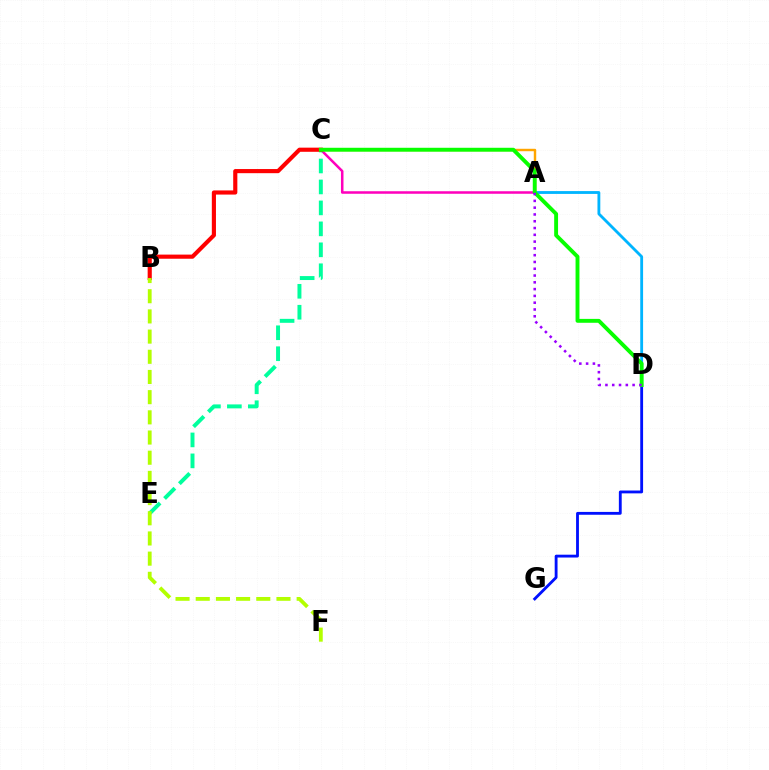{('A', 'D'): [{'color': '#00b5ff', 'line_style': 'solid', 'thickness': 2.04}, {'color': '#9b00ff', 'line_style': 'dotted', 'thickness': 1.84}], ('A', 'C'): [{'color': '#ff00bd', 'line_style': 'solid', 'thickness': 1.82}, {'color': '#ffa500', 'line_style': 'solid', 'thickness': 1.76}], ('D', 'G'): [{'color': '#0010ff', 'line_style': 'solid', 'thickness': 2.04}], ('C', 'E'): [{'color': '#00ff9d', 'line_style': 'dashed', 'thickness': 2.85}], ('B', 'C'): [{'color': '#ff0000', 'line_style': 'solid', 'thickness': 2.98}], ('C', 'D'): [{'color': '#08ff00', 'line_style': 'solid', 'thickness': 2.8}], ('B', 'F'): [{'color': '#b3ff00', 'line_style': 'dashed', 'thickness': 2.74}]}